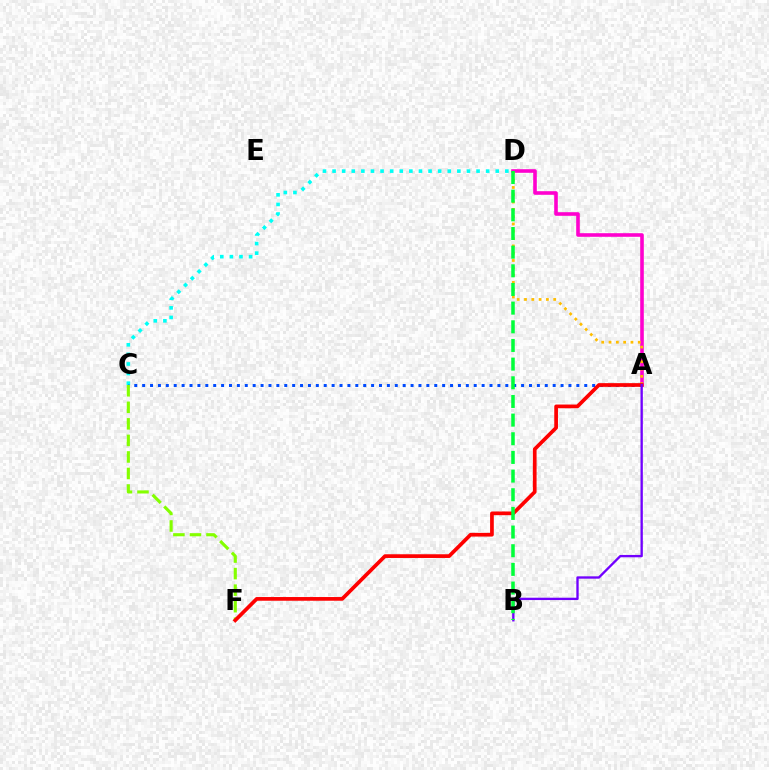{('A', 'D'): [{'color': '#ff00cf', 'line_style': 'solid', 'thickness': 2.59}, {'color': '#ffbd00', 'line_style': 'dotted', 'thickness': 1.98}], ('C', 'D'): [{'color': '#00fff6', 'line_style': 'dotted', 'thickness': 2.61}], ('A', 'C'): [{'color': '#004bff', 'line_style': 'dotted', 'thickness': 2.14}], ('C', 'F'): [{'color': '#84ff00', 'line_style': 'dashed', 'thickness': 2.25}], ('A', 'F'): [{'color': '#ff0000', 'line_style': 'solid', 'thickness': 2.67}], ('A', 'B'): [{'color': '#7200ff', 'line_style': 'solid', 'thickness': 1.69}], ('B', 'D'): [{'color': '#00ff39', 'line_style': 'dashed', 'thickness': 2.53}]}